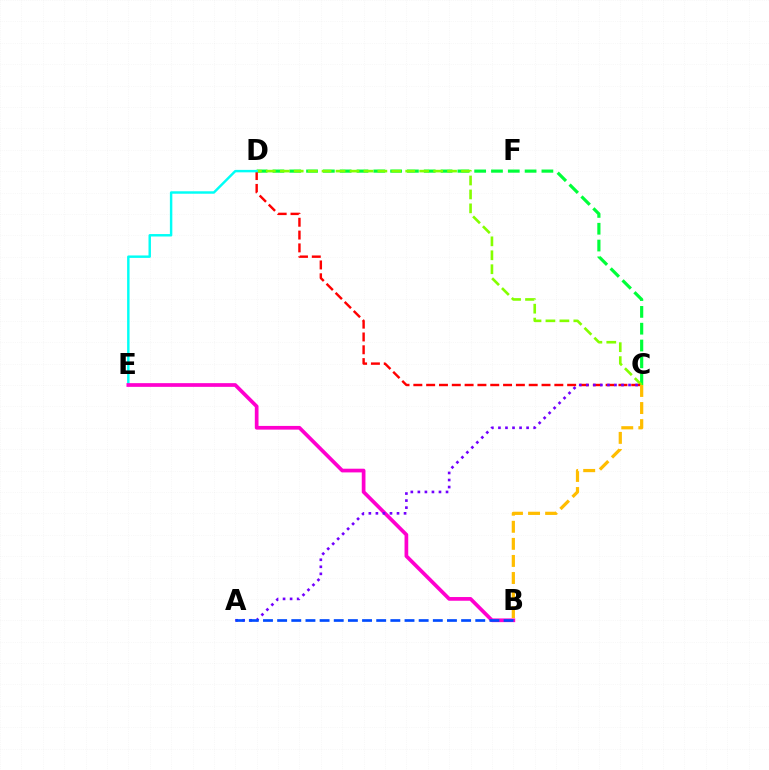{('C', 'D'): [{'color': '#00ff39', 'line_style': 'dashed', 'thickness': 2.28}, {'color': '#84ff00', 'line_style': 'dashed', 'thickness': 1.89}, {'color': '#ff0000', 'line_style': 'dashed', 'thickness': 1.74}], ('D', 'E'): [{'color': '#00fff6', 'line_style': 'solid', 'thickness': 1.76}], ('B', 'E'): [{'color': '#ff00cf', 'line_style': 'solid', 'thickness': 2.67}], ('A', 'C'): [{'color': '#7200ff', 'line_style': 'dotted', 'thickness': 1.91}], ('A', 'B'): [{'color': '#004bff', 'line_style': 'dashed', 'thickness': 1.92}], ('B', 'C'): [{'color': '#ffbd00', 'line_style': 'dashed', 'thickness': 2.32}]}